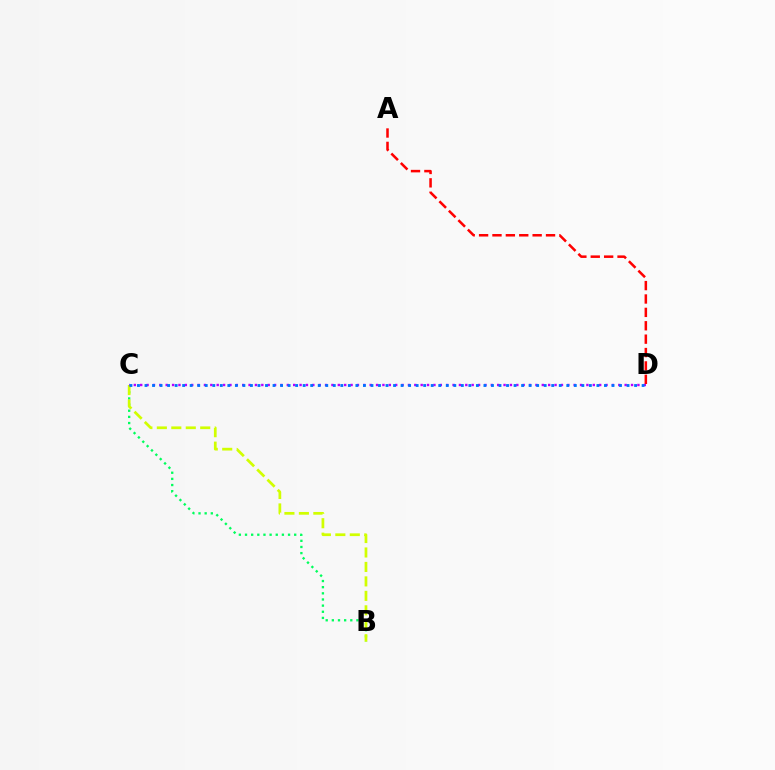{('B', 'C'): [{'color': '#00ff5c', 'line_style': 'dotted', 'thickness': 1.67}, {'color': '#d1ff00', 'line_style': 'dashed', 'thickness': 1.96}], ('C', 'D'): [{'color': '#b900ff', 'line_style': 'dotted', 'thickness': 1.73}, {'color': '#0074ff', 'line_style': 'dotted', 'thickness': 2.05}], ('A', 'D'): [{'color': '#ff0000', 'line_style': 'dashed', 'thickness': 1.82}]}